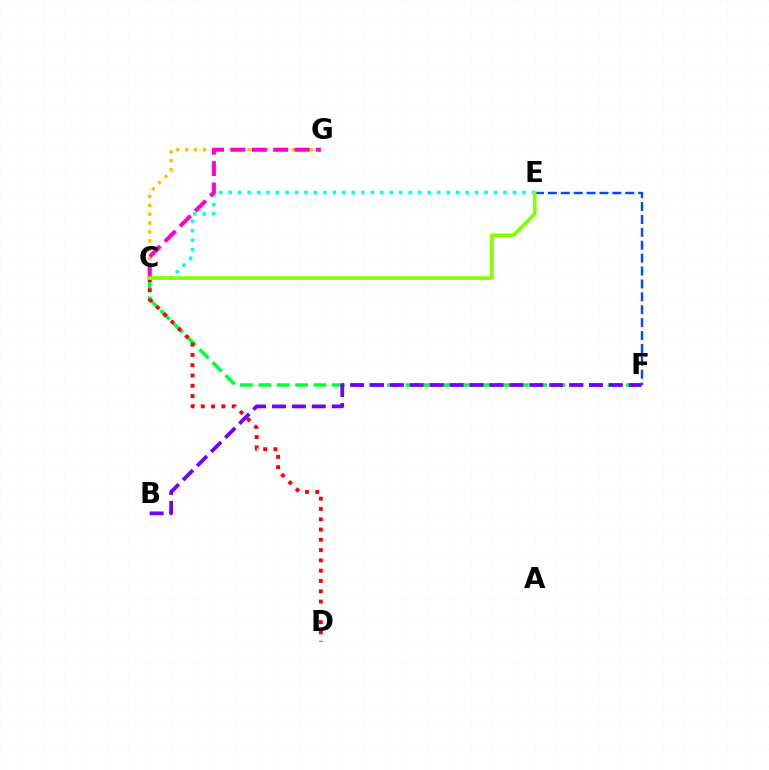{('C', 'G'): [{'color': '#ffbd00', 'line_style': 'dotted', 'thickness': 2.42}, {'color': '#ff00cf', 'line_style': 'dashed', 'thickness': 2.91}], ('C', 'F'): [{'color': '#00ff39', 'line_style': 'dashed', 'thickness': 2.5}], ('C', 'D'): [{'color': '#ff0000', 'line_style': 'dotted', 'thickness': 2.8}], ('B', 'F'): [{'color': '#7200ff', 'line_style': 'dashed', 'thickness': 2.7}], ('C', 'E'): [{'color': '#00fff6', 'line_style': 'dotted', 'thickness': 2.58}, {'color': '#84ff00', 'line_style': 'solid', 'thickness': 2.66}], ('E', 'F'): [{'color': '#004bff', 'line_style': 'dashed', 'thickness': 1.75}]}